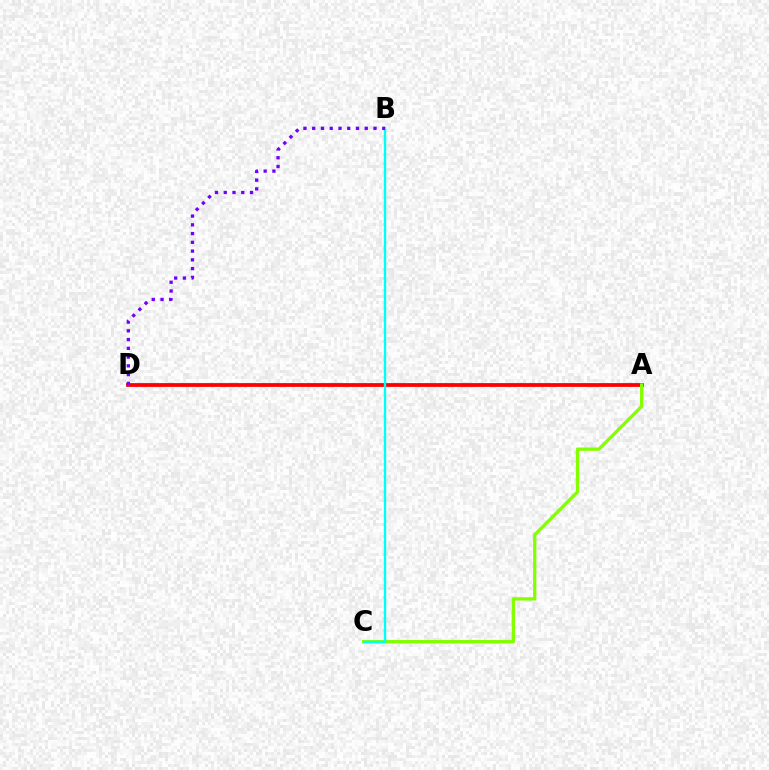{('A', 'D'): [{'color': '#ff0000', 'line_style': 'solid', 'thickness': 2.72}], ('A', 'C'): [{'color': '#84ff00', 'line_style': 'solid', 'thickness': 2.37}], ('B', 'C'): [{'color': '#00fff6', 'line_style': 'solid', 'thickness': 1.7}], ('B', 'D'): [{'color': '#7200ff', 'line_style': 'dotted', 'thickness': 2.38}]}